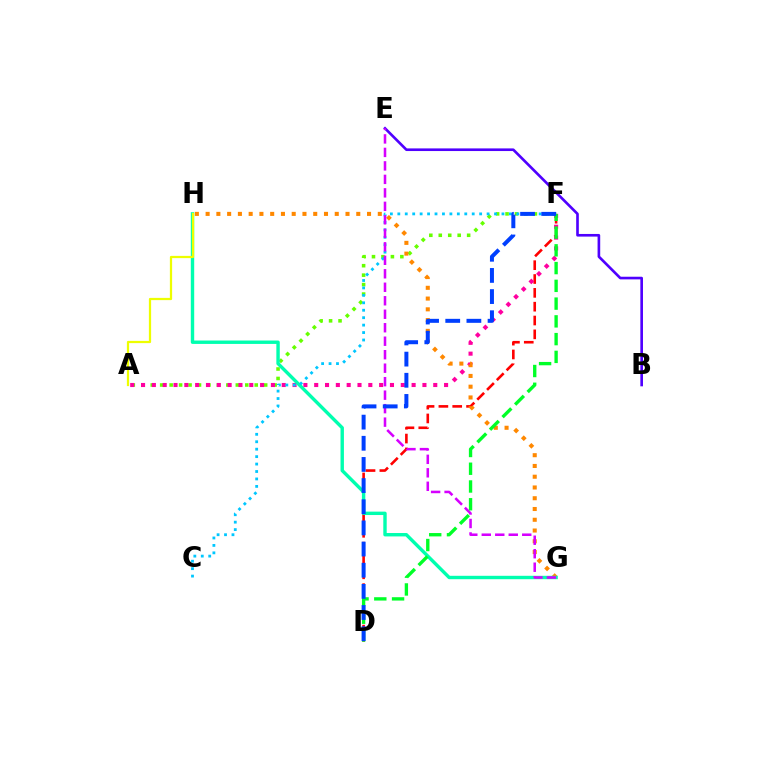{('A', 'F'): [{'color': '#66ff00', 'line_style': 'dotted', 'thickness': 2.57}, {'color': '#ff00a0', 'line_style': 'dotted', 'thickness': 2.94}], ('D', 'F'): [{'color': '#ff0000', 'line_style': 'dashed', 'thickness': 1.88}, {'color': '#00ff27', 'line_style': 'dashed', 'thickness': 2.41}, {'color': '#003fff', 'line_style': 'dashed', 'thickness': 2.87}], ('G', 'H'): [{'color': '#ff8800', 'line_style': 'dotted', 'thickness': 2.92}, {'color': '#00ffaf', 'line_style': 'solid', 'thickness': 2.45}], ('B', 'E'): [{'color': '#4f00ff', 'line_style': 'solid', 'thickness': 1.9}], ('C', 'F'): [{'color': '#00c7ff', 'line_style': 'dotted', 'thickness': 2.02}], ('E', 'G'): [{'color': '#d600ff', 'line_style': 'dashed', 'thickness': 1.83}], ('A', 'H'): [{'color': '#eeff00', 'line_style': 'solid', 'thickness': 1.61}]}